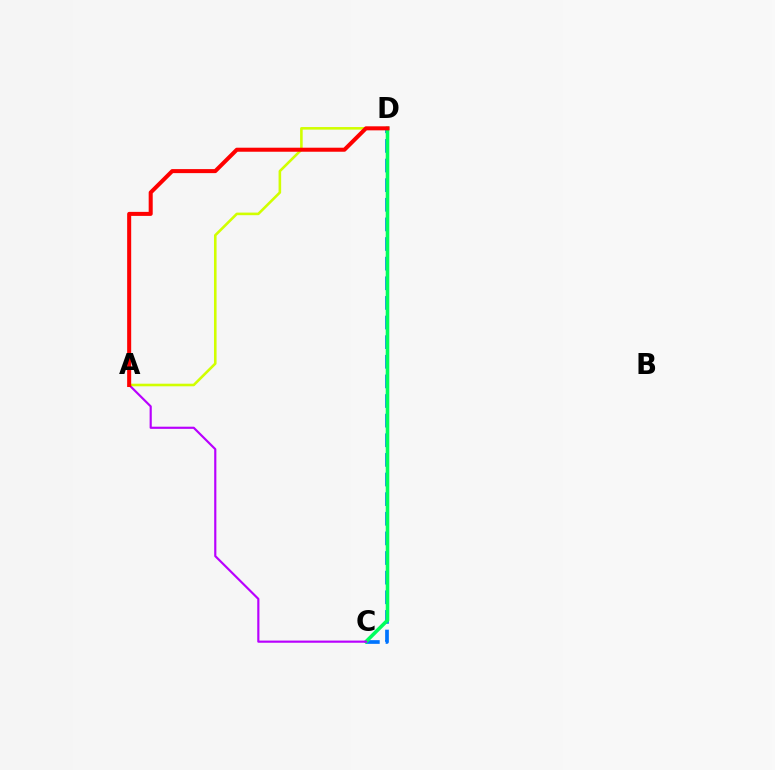{('C', 'D'): [{'color': '#0074ff', 'line_style': 'dashed', 'thickness': 2.67}, {'color': '#00ff5c', 'line_style': 'solid', 'thickness': 2.58}], ('A', 'D'): [{'color': '#d1ff00', 'line_style': 'solid', 'thickness': 1.86}, {'color': '#ff0000', 'line_style': 'solid', 'thickness': 2.9}], ('A', 'C'): [{'color': '#b900ff', 'line_style': 'solid', 'thickness': 1.56}]}